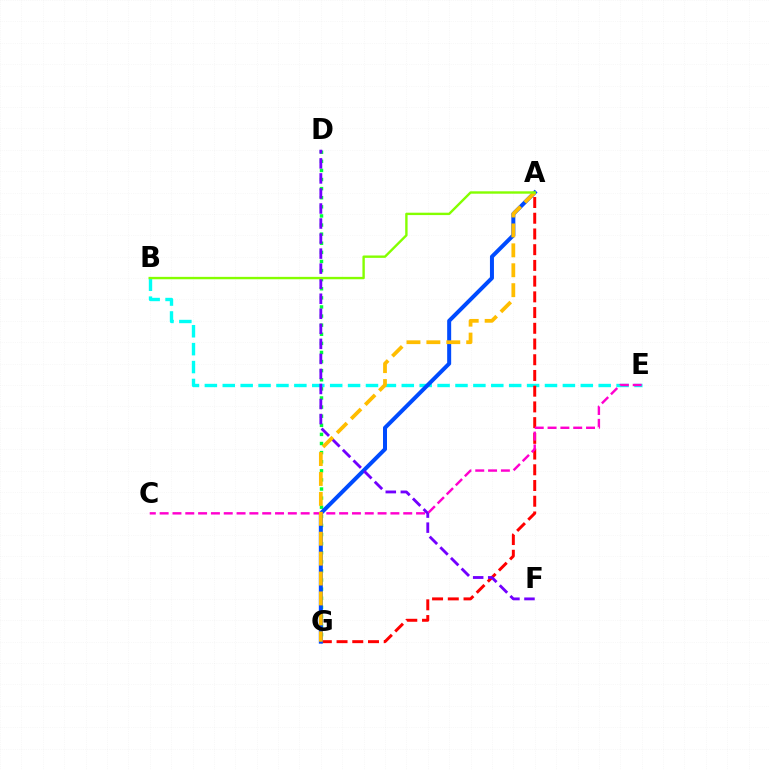{('B', 'E'): [{'color': '#00fff6', 'line_style': 'dashed', 'thickness': 2.43}], ('A', 'G'): [{'color': '#ff0000', 'line_style': 'dashed', 'thickness': 2.14}, {'color': '#004bff', 'line_style': 'solid', 'thickness': 2.88}, {'color': '#ffbd00', 'line_style': 'dashed', 'thickness': 2.71}], ('D', 'G'): [{'color': '#00ff39', 'line_style': 'dotted', 'thickness': 2.47}], ('D', 'F'): [{'color': '#7200ff', 'line_style': 'dashed', 'thickness': 2.04}], ('C', 'E'): [{'color': '#ff00cf', 'line_style': 'dashed', 'thickness': 1.74}], ('A', 'B'): [{'color': '#84ff00', 'line_style': 'solid', 'thickness': 1.72}]}